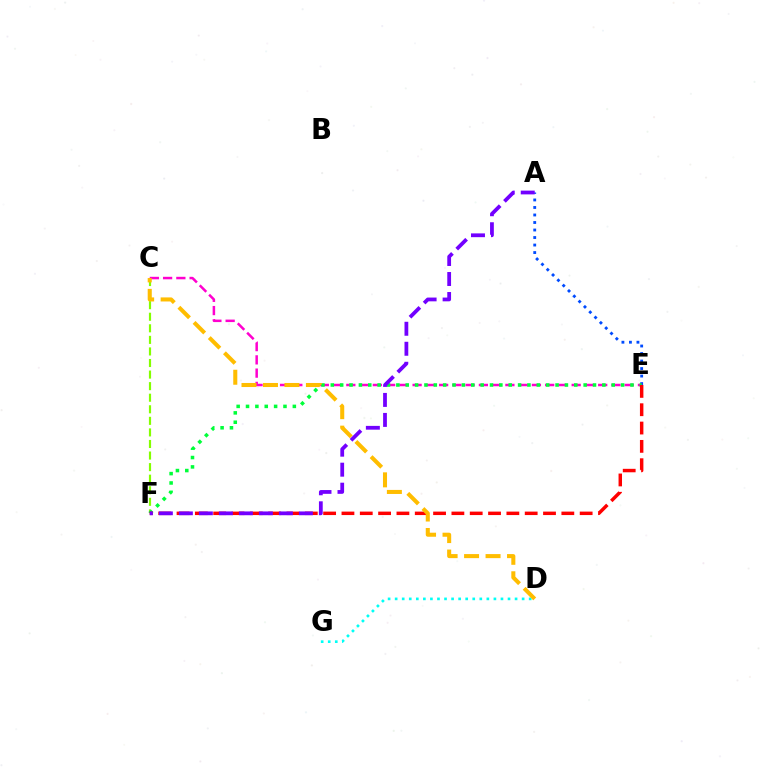{('C', 'F'): [{'color': '#84ff00', 'line_style': 'dashed', 'thickness': 1.57}], ('A', 'E'): [{'color': '#004bff', 'line_style': 'dotted', 'thickness': 2.04}], ('C', 'E'): [{'color': '#ff00cf', 'line_style': 'dashed', 'thickness': 1.8}], ('D', 'G'): [{'color': '#00fff6', 'line_style': 'dotted', 'thickness': 1.92}], ('E', 'F'): [{'color': '#00ff39', 'line_style': 'dotted', 'thickness': 2.54}, {'color': '#ff0000', 'line_style': 'dashed', 'thickness': 2.49}], ('C', 'D'): [{'color': '#ffbd00', 'line_style': 'dashed', 'thickness': 2.92}], ('A', 'F'): [{'color': '#7200ff', 'line_style': 'dashed', 'thickness': 2.72}]}